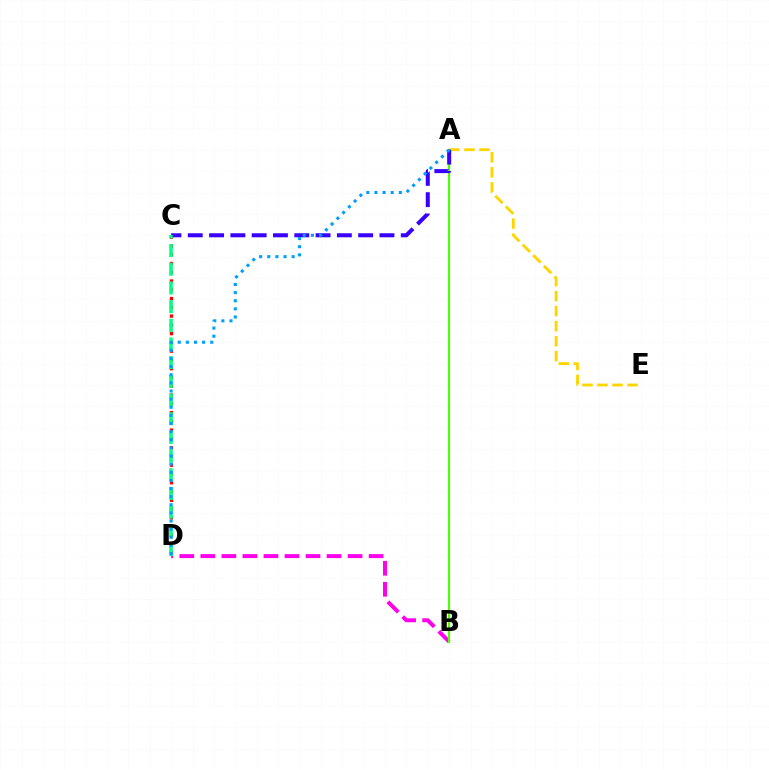{('A', 'E'): [{'color': '#ffd500', 'line_style': 'dashed', 'thickness': 2.04}], ('C', 'D'): [{'color': '#ff0000', 'line_style': 'dotted', 'thickness': 2.38}, {'color': '#00ff86', 'line_style': 'dashed', 'thickness': 2.54}], ('B', 'D'): [{'color': '#ff00ed', 'line_style': 'dashed', 'thickness': 2.86}], ('A', 'B'): [{'color': '#4fff00', 'line_style': 'solid', 'thickness': 1.54}], ('A', 'C'): [{'color': '#3700ff', 'line_style': 'dashed', 'thickness': 2.89}], ('A', 'D'): [{'color': '#009eff', 'line_style': 'dotted', 'thickness': 2.21}]}